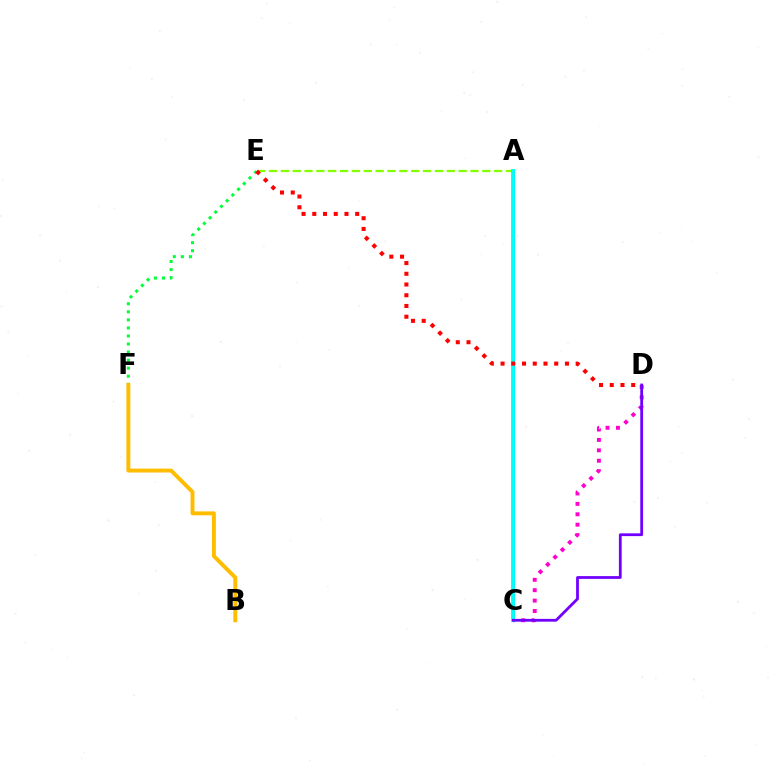{('C', 'D'): [{'color': '#ff00cf', 'line_style': 'dotted', 'thickness': 2.83}, {'color': '#7200ff', 'line_style': 'solid', 'thickness': 2.0}], ('A', 'C'): [{'color': '#004bff', 'line_style': 'solid', 'thickness': 2.1}, {'color': '#00fff6', 'line_style': 'solid', 'thickness': 2.8}], ('E', 'F'): [{'color': '#00ff39', 'line_style': 'dotted', 'thickness': 2.19}], ('B', 'F'): [{'color': '#ffbd00', 'line_style': 'solid', 'thickness': 2.83}], ('A', 'E'): [{'color': '#84ff00', 'line_style': 'dashed', 'thickness': 1.61}], ('D', 'E'): [{'color': '#ff0000', 'line_style': 'dotted', 'thickness': 2.92}]}